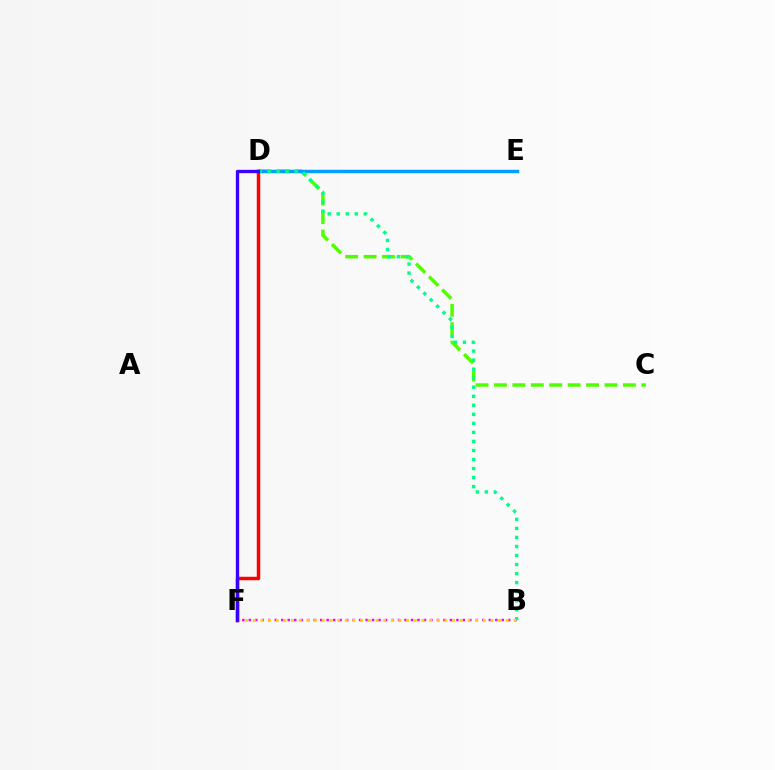{('C', 'D'): [{'color': '#4fff00', 'line_style': 'dashed', 'thickness': 2.5}], ('B', 'F'): [{'color': '#ff00ed', 'line_style': 'dotted', 'thickness': 1.76}, {'color': '#ffd500', 'line_style': 'dotted', 'thickness': 2.08}], ('D', 'E'): [{'color': '#009eff', 'line_style': 'solid', 'thickness': 2.5}], ('D', 'F'): [{'color': '#ff0000', 'line_style': 'solid', 'thickness': 2.49}, {'color': '#3700ff', 'line_style': 'solid', 'thickness': 2.38}], ('B', 'D'): [{'color': '#00ff86', 'line_style': 'dotted', 'thickness': 2.45}]}